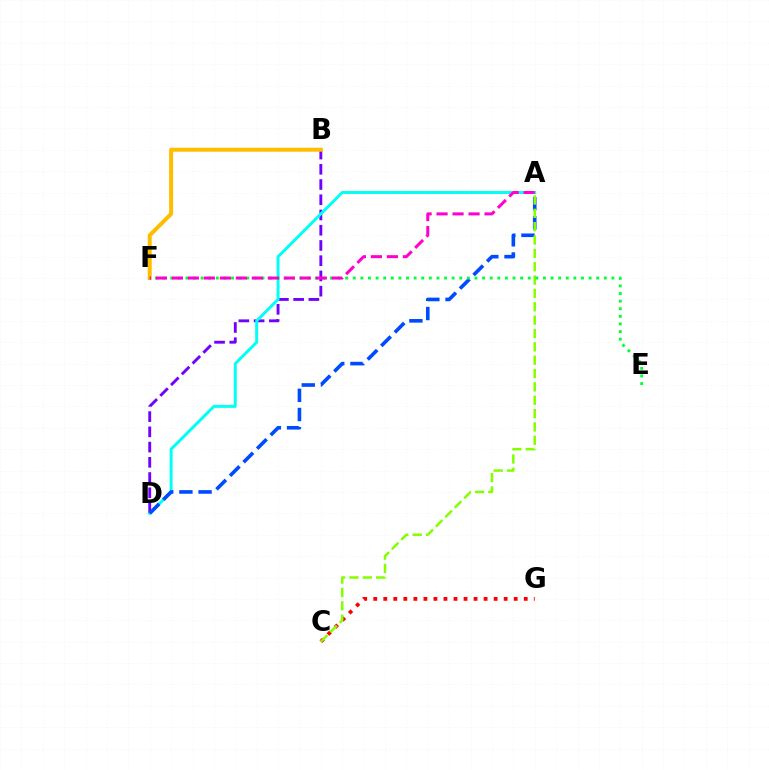{('B', 'D'): [{'color': '#7200ff', 'line_style': 'dashed', 'thickness': 2.07}], ('B', 'F'): [{'color': '#ffbd00', 'line_style': 'solid', 'thickness': 2.88}], ('C', 'G'): [{'color': '#ff0000', 'line_style': 'dotted', 'thickness': 2.73}], ('A', 'D'): [{'color': '#00fff6', 'line_style': 'solid', 'thickness': 2.12}, {'color': '#004bff', 'line_style': 'dashed', 'thickness': 2.6}], ('A', 'C'): [{'color': '#84ff00', 'line_style': 'dashed', 'thickness': 1.81}], ('E', 'F'): [{'color': '#00ff39', 'line_style': 'dotted', 'thickness': 2.07}], ('A', 'F'): [{'color': '#ff00cf', 'line_style': 'dashed', 'thickness': 2.17}]}